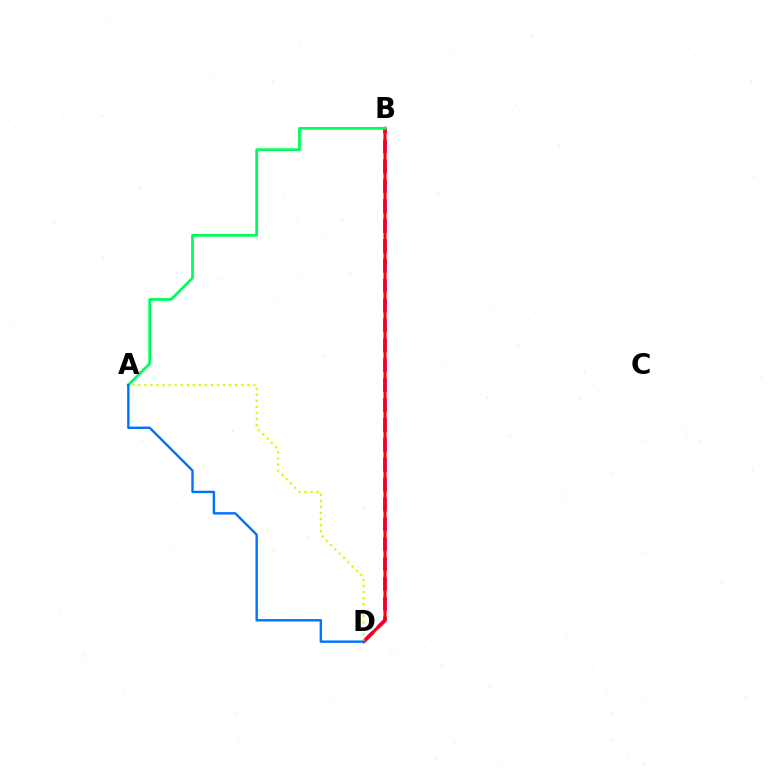{('B', 'D'): [{'color': '#b900ff', 'line_style': 'dashed', 'thickness': 2.7}, {'color': '#ff0000', 'line_style': 'solid', 'thickness': 2.23}], ('A', 'B'): [{'color': '#00ff5c', 'line_style': 'solid', 'thickness': 2.0}], ('A', 'D'): [{'color': '#d1ff00', 'line_style': 'dotted', 'thickness': 1.64}, {'color': '#0074ff', 'line_style': 'solid', 'thickness': 1.73}]}